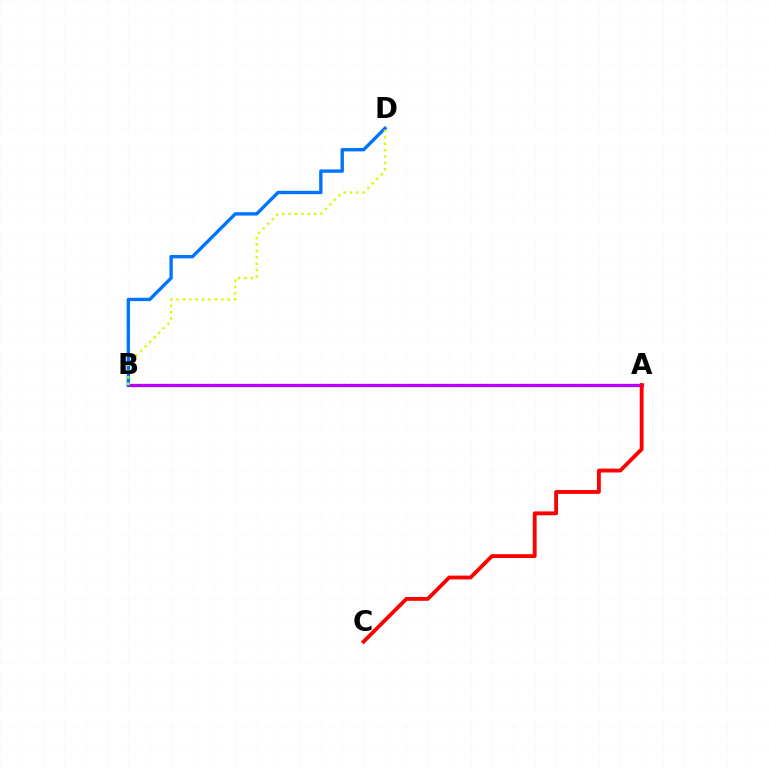{('A', 'B'): [{'color': '#00ff5c', 'line_style': 'dotted', 'thickness': 1.61}, {'color': '#b900ff', 'line_style': 'solid', 'thickness': 2.34}], ('B', 'D'): [{'color': '#0074ff', 'line_style': 'solid', 'thickness': 2.41}, {'color': '#d1ff00', 'line_style': 'dotted', 'thickness': 1.73}], ('A', 'C'): [{'color': '#ff0000', 'line_style': 'solid', 'thickness': 2.76}]}